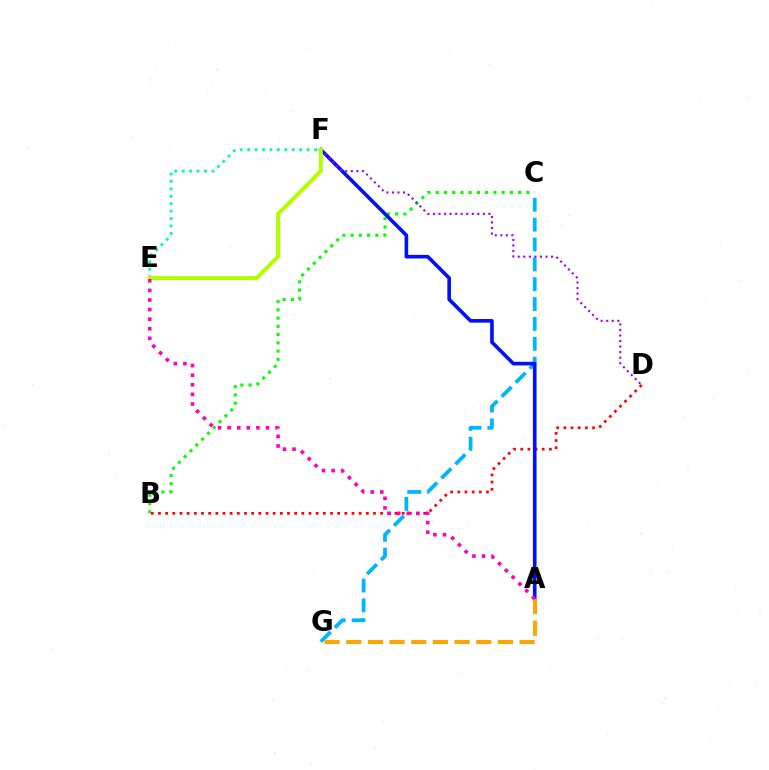{('C', 'G'): [{'color': '#00b5ff', 'line_style': 'dashed', 'thickness': 2.7}], ('E', 'F'): [{'color': '#00ff9d', 'line_style': 'dotted', 'thickness': 2.02}, {'color': '#b3ff00', 'line_style': 'solid', 'thickness': 2.89}], ('B', 'C'): [{'color': '#08ff00', 'line_style': 'dotted', 'thickness': 2.24}], ('B', 'D'): [{'color': '#ff0000', 'line_style': 'dotted', 'thickness': 1.95}], ('A', 'F'): [{'color': '#0010ff', 'line_style': 'solid', 'thickness': 2.61}], ('A', 'G'): [{'color': '#ffa500', 'line_style': 'dashed', 'thickness': 2.94}], ('D', 'F'): [{'color': '#9b00ff', 'line_style': 'dotted', 'thickness': 1.51}], ('A', 'E'): [{'color': '#ff00bd', 'line_style': 'dotted', 'thickness': 2.6}]}